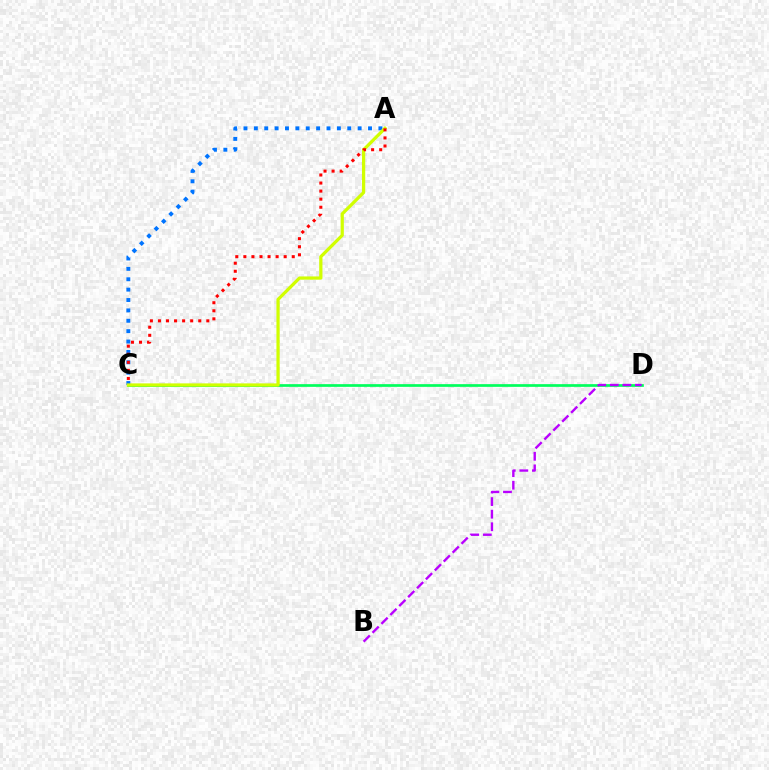{('A', 'C'): [{'color': '#0074ff', 'line_style': 'dotted', 'thickness': 2.82}, {'color': '#d1ff00', 'line_style': 'solid', 'thickness': 2.33}, {'color': '#ff0000', 'line_style': 'dotted', 'thickness': 2.19}], ('C', 'D'): [{'color': '#00ff5c', 'line_style': 'solid', 'thickness': 1.94}], ('B', 'D'): [{'color': '#b900ff', 'line_style': 'dashed', 'thickness': 1.71}]}